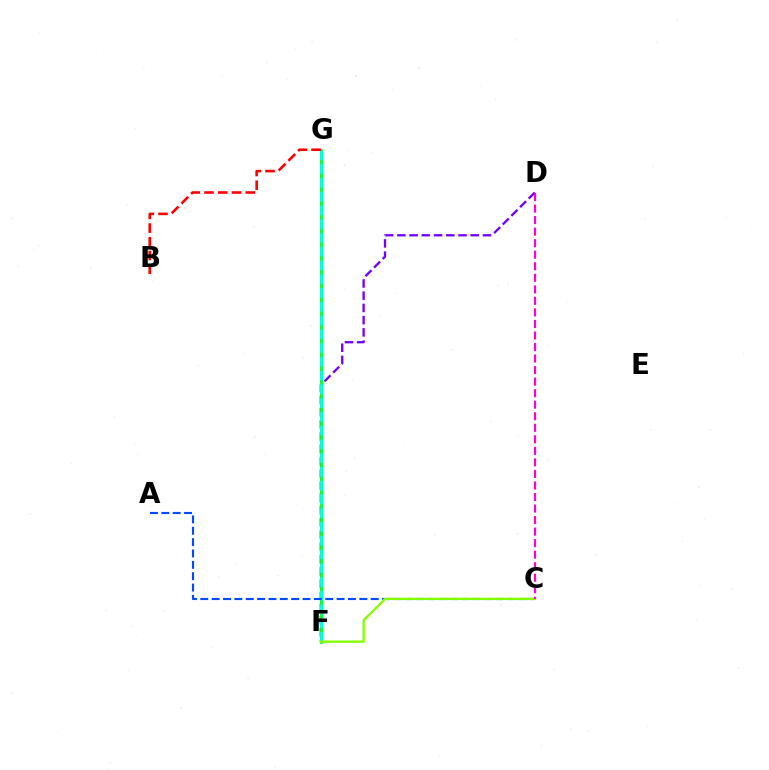{('D', 'F'): [{'color': '#7200ff', 'line_style': 'dashed', 'thickness': 1.66}], ('F', 'G'): [{'color': '#ffbd00', 'line_style': 'dashed', 'thickness': 1.86}, {'color': '#00ff39', 'line_style': 'solid', 'thickness': 2.05}, {'color': '#00fff6', 'line_style': 'dashed', 'thickness': 1.87}], ('B', 'G'): [{'color': '#ff0000', 'line_style': 'dashed', 'thickness': 1.86}], ('A', 'C'): [{'color': '#004bff', 'line_style': 'dashed', 'thickness': 1.54}], ('C', 'F'): [{'color': '#84ff00', 'line_style': 'solid', 'thickness': 1.67}], ('C', 'D'): [{'color': '#ff00cf', 'line_style': 'dashed', 'thickness': 1.57}]}